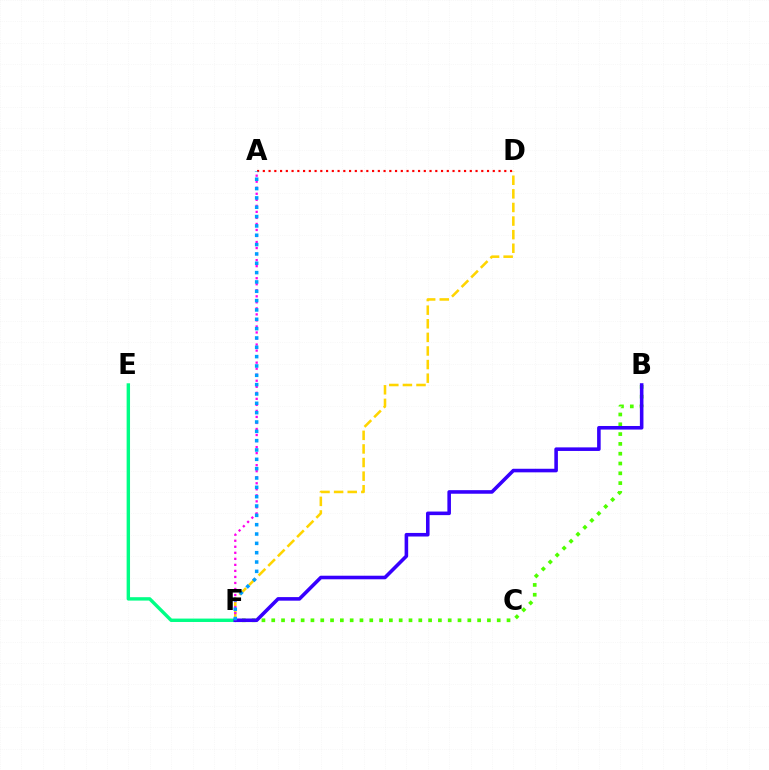{('E', 'F'): [{'color': '#00ff86', 'line_style': 'solid', 'thickness': 2.45}], ('D', 'F'): [{'color': '#ffd500', 'line_style': 'dashed', 'thickness': 1.85}], ('B', 'F'): [{'color': '#4fff00', 'line_style': 'dotted', 'thickness': 2.66}, {'color': '#3700ff', 'line_style': 'solid', 'thickness': 2.58}], ('A', 'F'): [{'color': '#ff00ed', 'line_style': 'dotted', 'thickness': 1.64}, {'color': '#009eff', 'line_style': 'dotted', 'thickness': 2.54}], ('A', 'D'): [{'color': '#ff0000', 'line_style': 'dotted', 'thickness': 1.56}]}